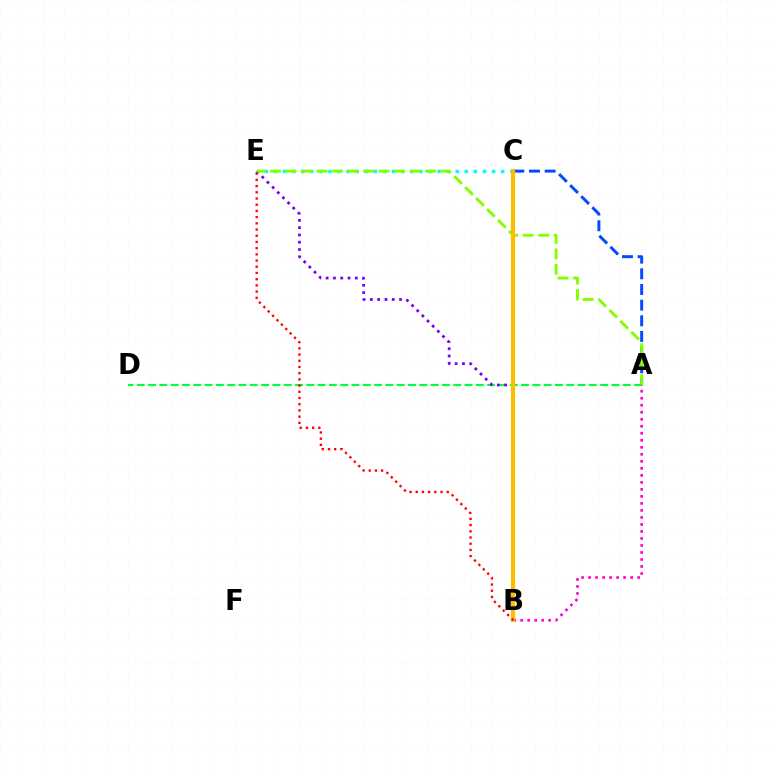{('A', 'D'): [{'color': '#00ff39', 'line_style': 'dashed', 'thickness': 1.54}], ('A', 'C'): [{'color': '#004bff', 'line_style': 'dashed', 'thickness': 2.13}], ('C', 'E'): [{'color': '#00fff6', 'line_style': 'dotted', 'thickness': 2.47}], ('B', 'E'): [{'color': '#7200ff', 'line_style': 'dotted', 'thickness': 1.98}, {'color': '#ff0000', 'line_style': 'dotted', 'thickness': 1.69}], ('A', 'B'): [{'color': '#ff00cf', 'line_style': 'dotted', 'thickness': 1.9}], ('A', 'E'): [{'color': '#84ff00', 'line_style': 'dashed', 'thickness': 2.11}], ('B', 'C'): [{'color': '#ffbd00', 'line_style': 'solid', 'thickness': 2.98}]}